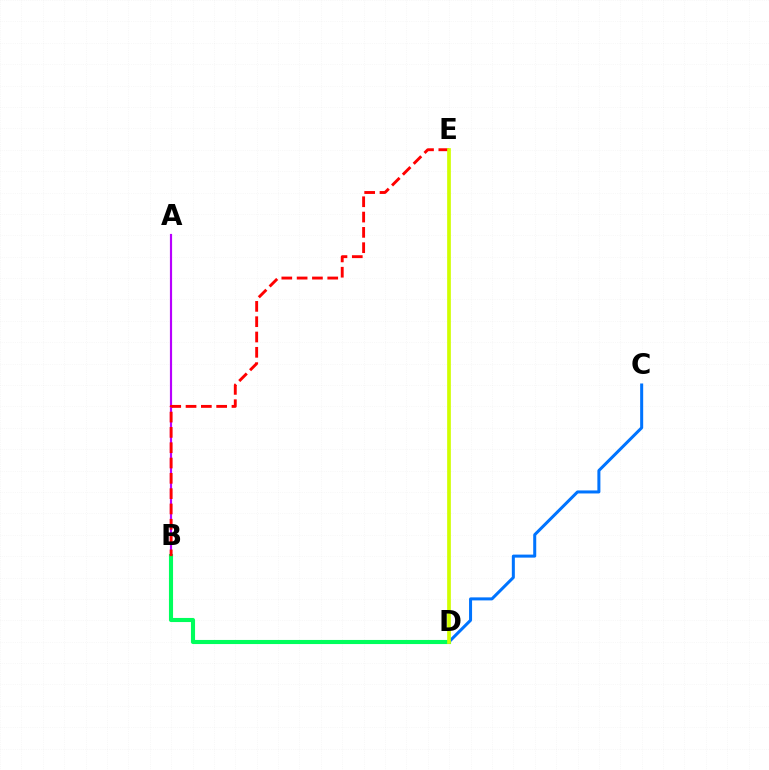{('A', 'B'): [{'color': '#b900ff', 'line_style': 'solid', 'thickness': 1.56}], ('B', 'D'): [{'color': '#00ff5c', 'line_style': 'solid', 'thickness': 2.95}], ('C', 'D'): [{'color': '#0074ff', 'line_style': 'solid', 'thickness': 2.18}], ('B', 'E'): [{'color': '#ff0000', 'line_style': 'dashed', 'thickness': 2.08}], ('D', 'E'): [{'color': '#d1ff00', 'line_style': 'solid', 'thickness': 2.66}]}